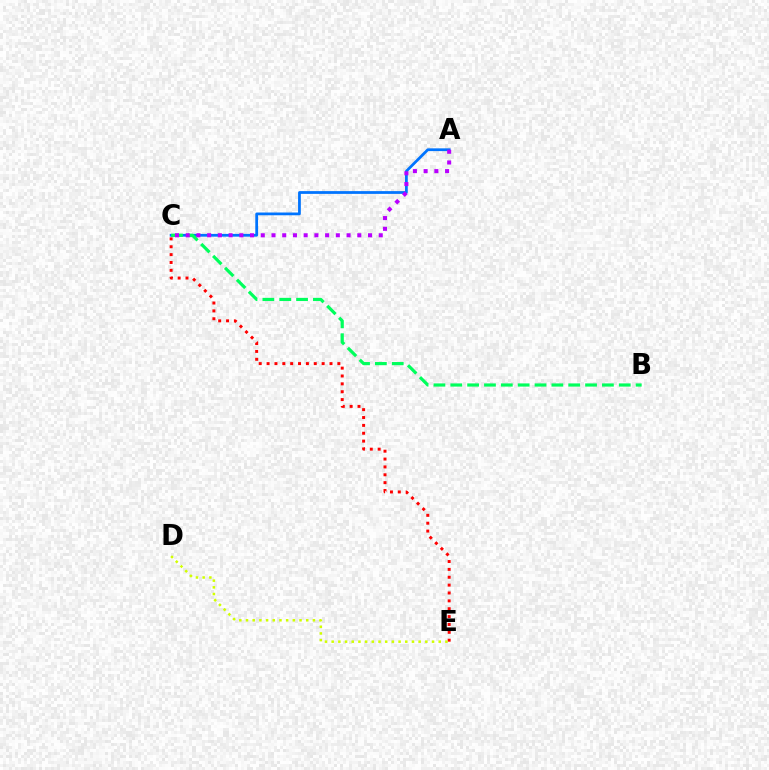{('C', 'E'): [{'color': '#ff0000', 'line_style': 'dotted', 'thickness': 2.14}], ('A', 'C'): [{'color': '#0074ff', 'line_style': 'solid', 'thickness': 1.99}, {'color': '#b900ff', 'line_style': 'dotted', 'thickness': 2.91}], ('B', 'C'): [{'color': '#00ff5c', 'line_style': 'dashed', 'thickness': 2.29}], ('D', 'E'): [{'color': '#d1ff00', 'line_style': 'dotted', 'thickness': 1.82}]}